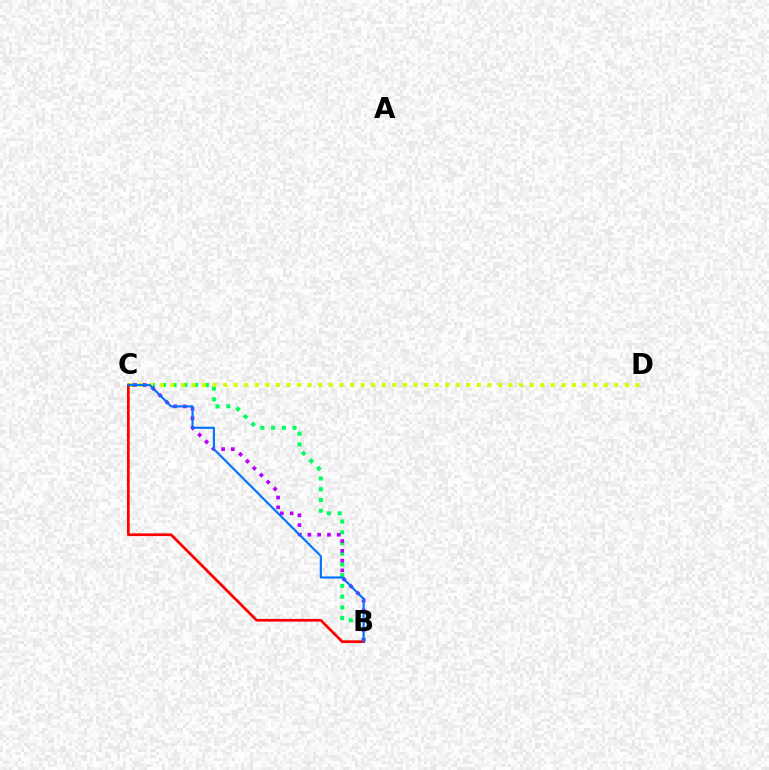{('B', 'C'): [{'color': '#00ff5c', 'line_style': 'dotted', 'thickness': 2.92}, {'color': '#b900ff', 'line_style': 'dotted', 'thickness': 2.66}, {'color': '#ff0000', 'line_style': 'solid', 'thickness': 1.95}, {'color': '#0074ff', 'line_style': 'solid', 'thickness': 1.55}], ('C', 'D'): [{'color': '#d1ff00', 'line_style': 'dotted', 'thickness': 2.87}]}